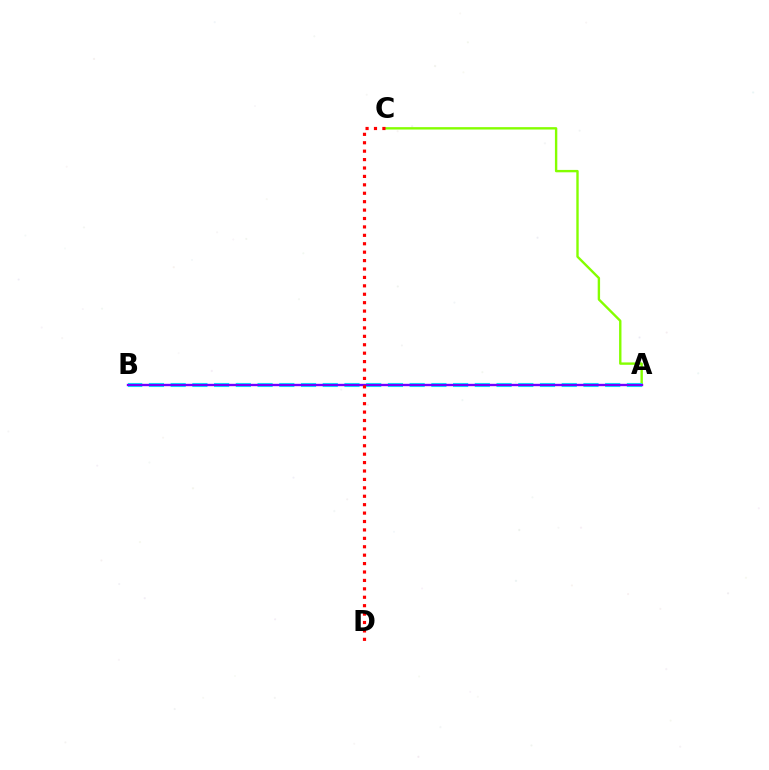{('A', 'C'): [{'color': '#84ff00', 'line_style': 'solid', 'thickness': 1.72}], ('A', 'B'): [{'color': '#00fff6', 'line_style': 'dashed', 'thickness': 2.95}, {'color': '#7200ff', 'line_style': 'solid', 'thickness': 1.71}], ('C', 'D'): [{'color': '#ff0000', 'line_style': 'dotted', 'thickness': 2.29}]}